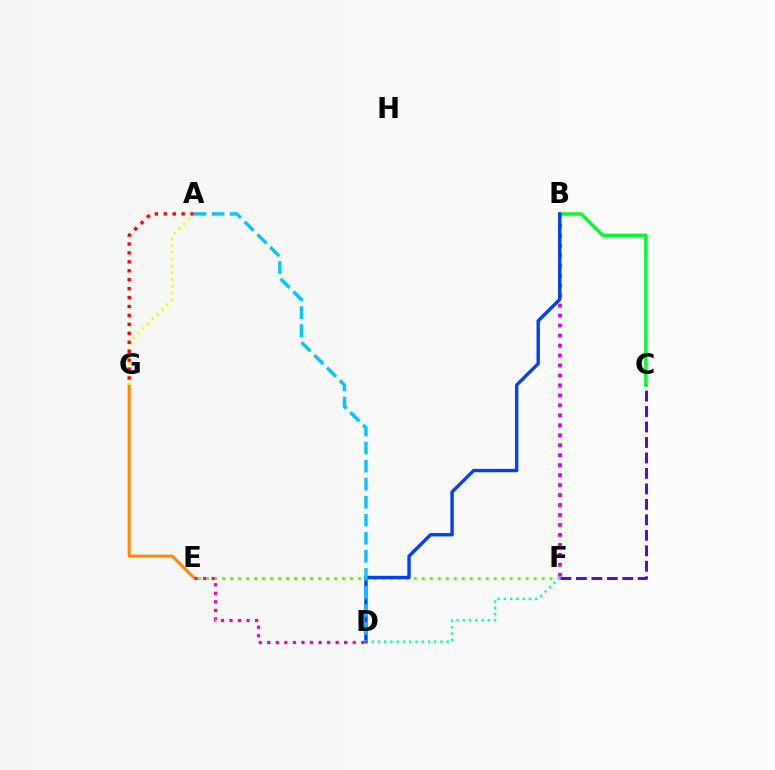{('E', 'G'): [{'color': '#ff8800', 'line_style': 'solid', 'thickness': 2.16}], ('A', 'G'): [{'color': '#eeff00', 'line_style': 'dotted', 'thickness': 1.84}, {'color': '#ff0000', 'line_style': 'dotted', 'thickness': 2.43}], ('B', 'C'): [{'color': '#00ff27', 'line_style': 'solid', 'thickness': 2.4}], ('E', 'F'): [{'color': '#66ff00', 'line_style': 'dotted', 'thickness': 2.17}], ('D', 'F'): [{'color': '#00ffaf', 'line_style': 'dotted', 'thickness': 1.7}], ('B', 'F'): [{'color': '#d600ff', 'line_style': 'dotted', 'thickness': 2.71}], ('B', 'D'): [{'color': '#003fff', 'line_style': 'solid', 'thickness': 2.43}], ('C', 'F'): [{'color': '#4f00ff', 'line_style': 'dashed', 'thickness': 2.1}], ('A', 'D'): [{'color': '#00c7ff', 'line_style': 'dashed', 'thickness': 2.45}], ('D', 'E'): [{'color': '#ff00a0', 'line_style': 'dotted', 'thickness': 2.32}]}